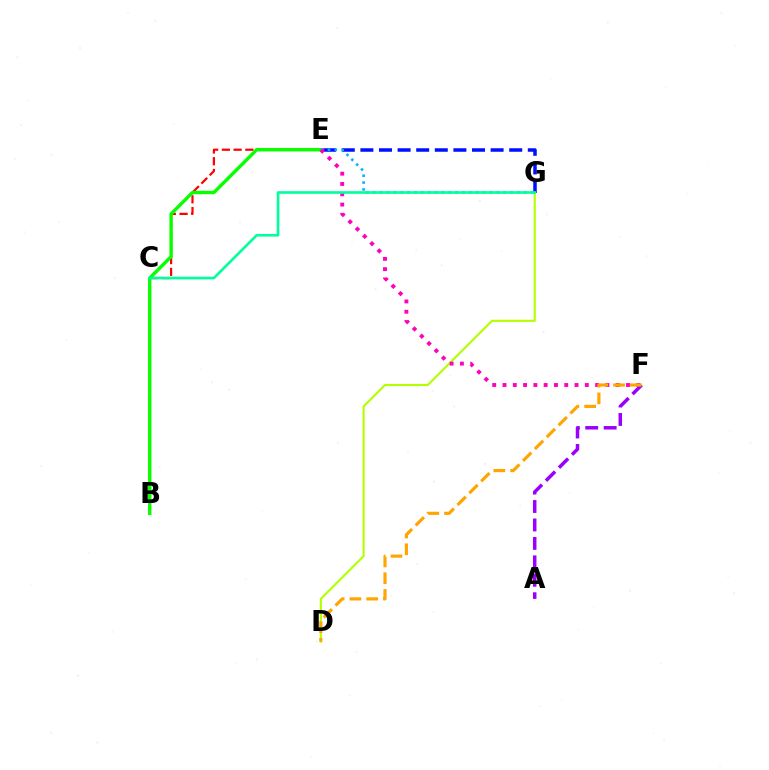{('D', 'G'): [{'color': '#b3ff00', 'line_style': 'solid', 'thickness': 1.52}], ('E', 'G'): [{'color': '#0010ff', 'line_style': 'dashed', 'thickness': 2.53}, {'color': '#00b5ff', 'line_style': 'dotted', 'thickness': 1.87}], ('C', 'E'): [{'color': '#ff0000', 'line_style': 'dashed', 'thickness': 1.6}], ('B', 'E'): [{'color': '#08ff00', 'line_style': 'solid', 'thickness': 2.45}], ('E', 'F'): [{'color': '#ff00bd', 'line_style': 'dotted', 'thickness': 2.8}], ('A', 'F'): [{'color': '#9b00ff', 'line_style': 'dashed', 'thickness': 2.51}], ('D', 'F'): [{'color': '#ffa500', 'line_style': 'dashed', 'thickness': 2.28}], ('C', 'G'): [{'color': '#00ff9d', 'line_style': 'solid', 'thickness': 1.9}]}